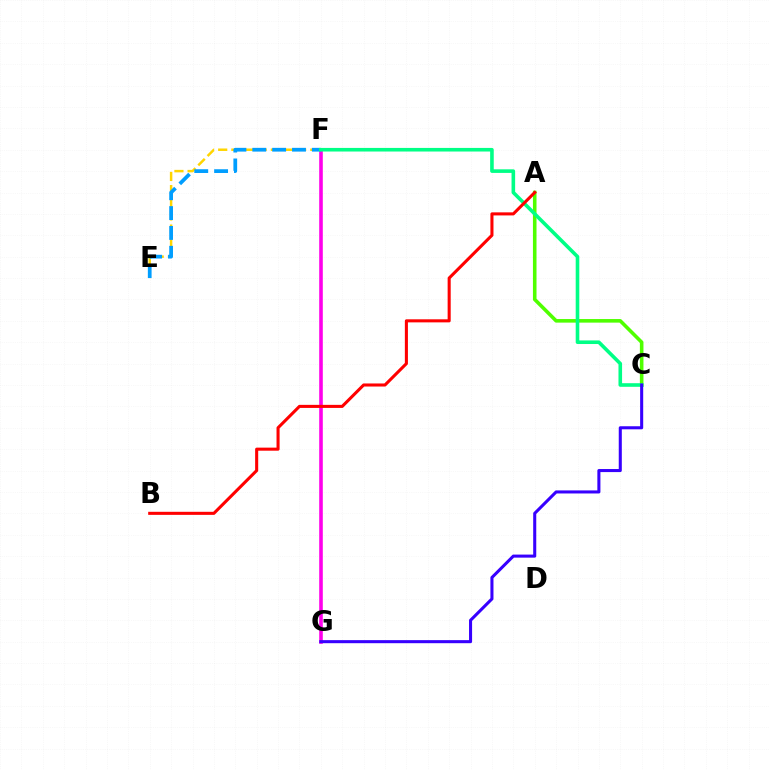{('A', 'C'): [{'color': '#4fff00', 'line_style': 'solid', 'thickness': 2.58}], ('F', 'G'): [{'color': '#ff00ed', 'line_style': 'solid', 'thickness': 2.59}], ('E', 'F'): [{'color': '#ffd500', 'line_style': 'dashed', 'thickness': 1.79}, {'color': '#009eff', 'line_style': 'dashed', 'thickness': 2.7}], ('C', 'F'): [{'color': '#00ff86', 'line_style': 'solid', 'thickness': 2.59}], ('C', 'G'): [{'color': '#3700ff', 'line_style': 'solid', 'thickness': 2.2}], ('A', 'B'): [{'color': '#ff0000', 'line_style': 'solid', 'thickness': 2.21}]}